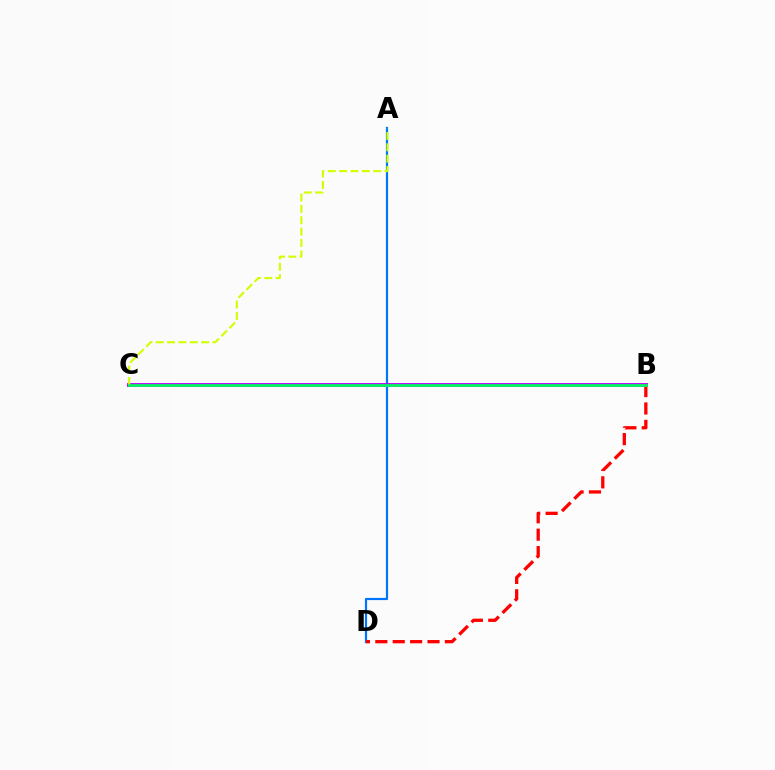{('A', 'D'): [{'color': '#0074ff', 'line_style': 'solid', 'thickness': 1.57}], ('B', 'C'): [{'color': '#b900ff', 'line_style': 'solid', 'thickness': 2.78}, {'color': '#00ff5c', 'line_style': 'solid', 'thickness': 1.95}], ('B', 'D'): [{'color': '#ff0000', 'line_style': 'dashed', 'thickness': 2.36}], ('A', 'C'): [{'color': '#d1ff00', 'line_style': 'dashed', 'thickness': 1.54}]}